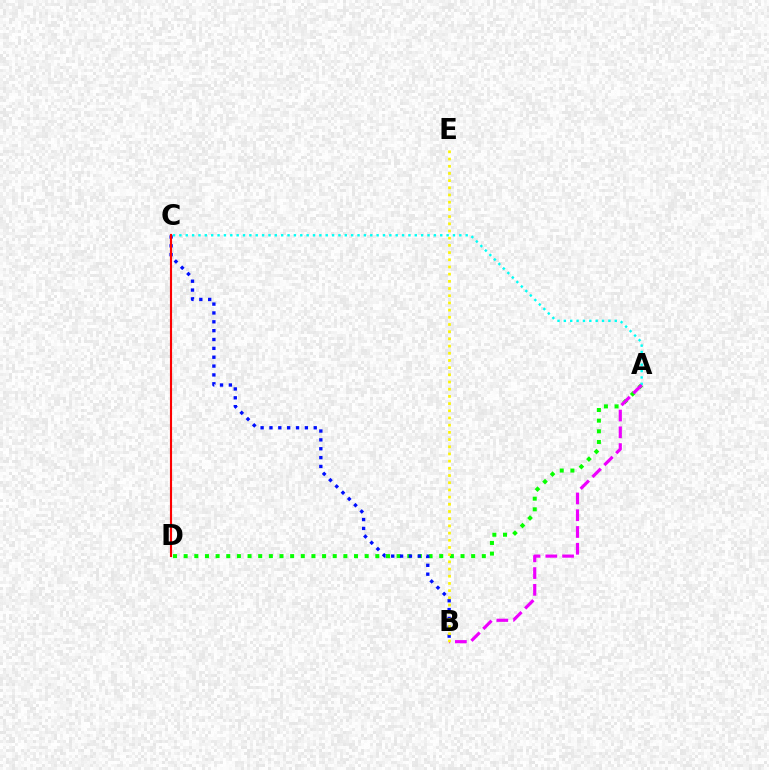{('A', 'D'): [{'color': '#08ff00', 'line_style': 'dotted', 'thickness': 2.89}], ('B', 'C'): [{'color': '#0010ff', 'line_style': 'dotted', 'thickness': 2.41}], ('A', 'C'): [{'color': '#00fff6', 'line_style': 'dotted', 'thickness': 1.73}], ('A', 'B'): [{'color': '#ee00ff', 'line_style': 'dashed', 'thickness': 2.28}], ('C', 'D'): [{'color': '#ff0000', 'line_style': 'solid', 'thickness': 1.54}], ('B', 'E'): [{'color': '#fcf500', 'line_style': 'dotted', 'thickness': 1.95}]}